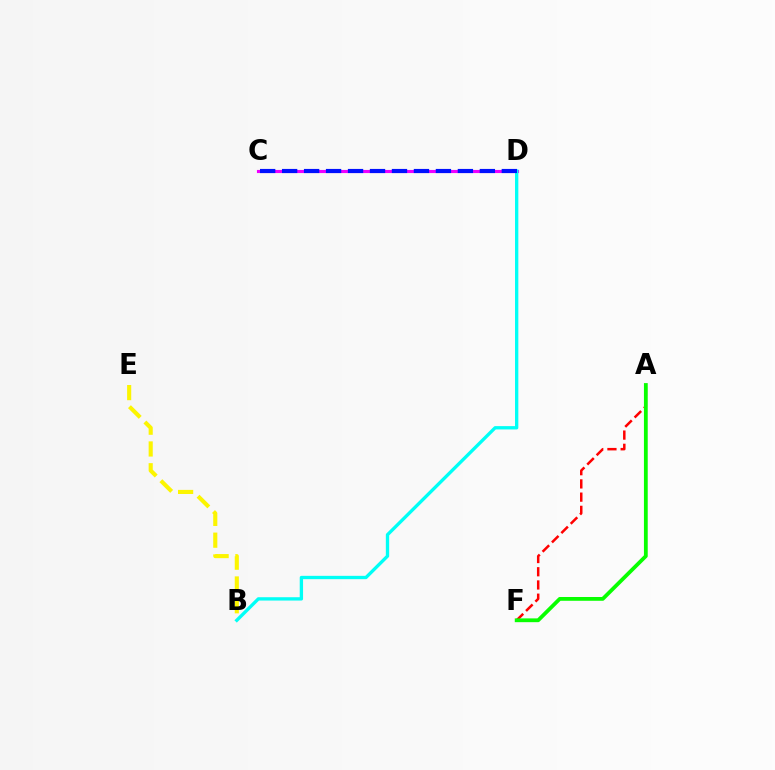{('A', 'F'): [{'color': '#ff0000', 'line_style': 'dashed', 'thickness': 1.8}, {'color': '#08ff00', 'line_style': 'solid', 'thickness': 2.73}], ('C', 'D'): [{'color': '#ee00ff', 'line_style': 'solid', 'thickness': 2.24}, {'color': '#0010ff', 'line_style': 'dashed', 'thickness': 2.98}], ('B', 'E'): [{'color': '#fcf500', 'line_style': 'dashed', 'thickness': 2.96}], ('B', 'D'): [{'color': '#00fff6', 'line_style': 'solid', 'thickness': 2.4}]}